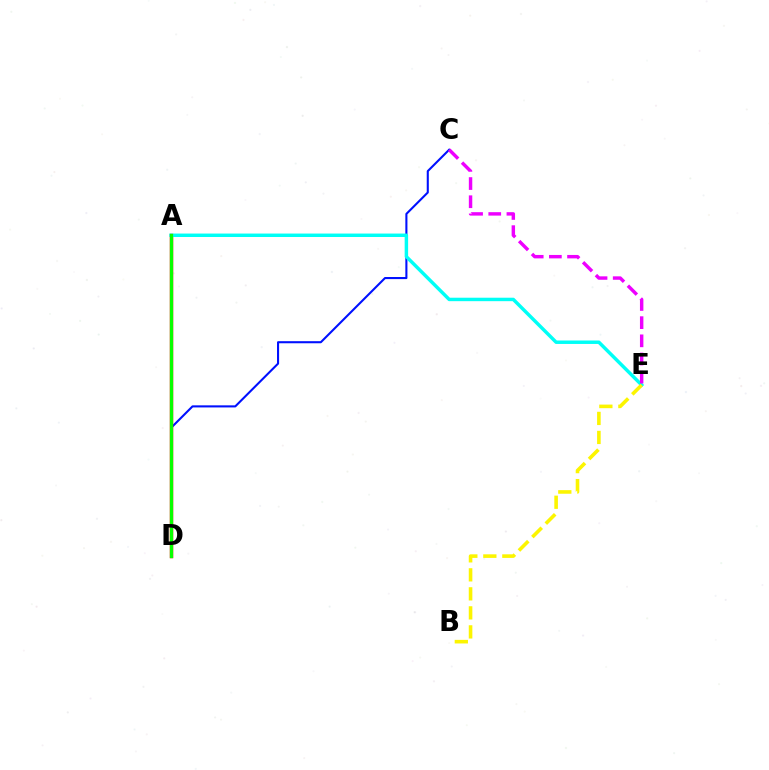{('C', 'D'): [{'color': '#0010ff', 'line_style': 'solid', 'thickness': 1.5}], ('A', 'D'): [{'color': '#ff0000', 'line_style': 'solid', 'thickness': 2.46}, {'color': '#08ff00', 'line_style': 'solid', 'thickness': 2.34}], ('A', 'E'): [{'color': '#00fff6', 'line_style': 'solid', 'thickness': 2.49}], ('B', 'E'): [{'color': '#fcf500', 'line_style': 'dashed', 'thickness': 2.58}], ('C', 'E'): [{'color': '#ee00ff', 'line_style': 'dashed', 'thickness': 2.47}]}